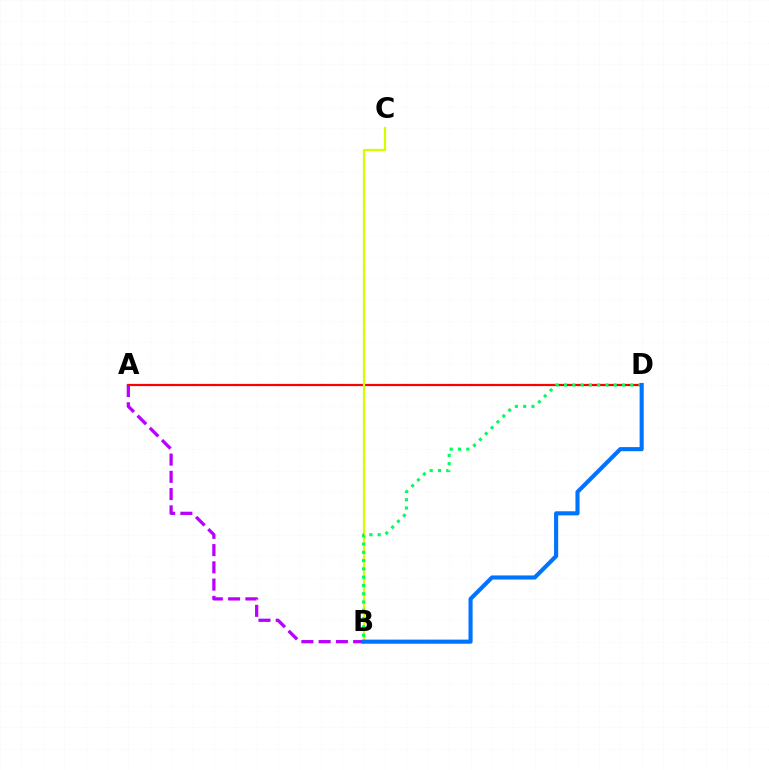{('A', 'D'): [{'color': '#ff0000', 'line_style': 'solid', 'thickness': 1.6}], ('B', 'C'): [{'color': '#d1ff00', 'line_style': 'solid', 'thickness': 1.6}], ('A', 'B'): [{'color': '#b900ff', 'line_style': 'dashed', 'thickness': 2.34}], ('B', 'D'): [{'color': '#00ff5c', 'line_style': 'dotted', 'thickness': 2.25}, {'color': '#0074ff', 'line_style': 'solid', 'thickness': 2.97}]}